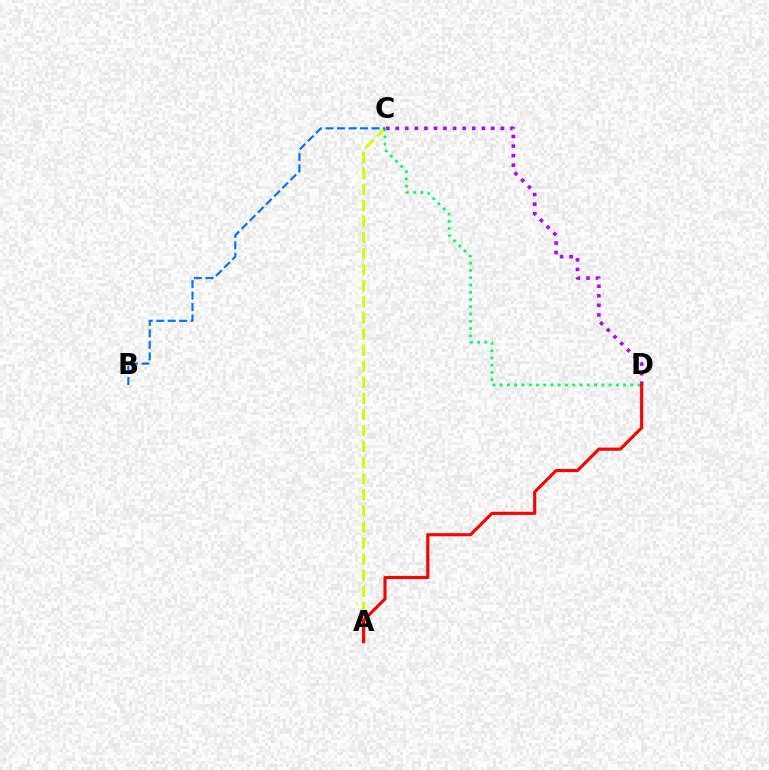{('C', 'D'): [{'color': '#b900ff', 'line_style': 'dotted', 'thickness': 2.6}, {'color': '#00ff5c', 'line_style': 'dotted', 'thickness': 1.97}], ('A', 'C'): [{'color': '#d1ff00', 'line_style': 'dashed', 'thickness': 2.18}], ('B', 'C'): [{'color': '#0074ff', 'line_style': 'dashed', 'thickness': 1.56}], ('A', 'D'): [{'color': '#ff0000', 'line_style': 'solid', 'thickness': 2.25}]}